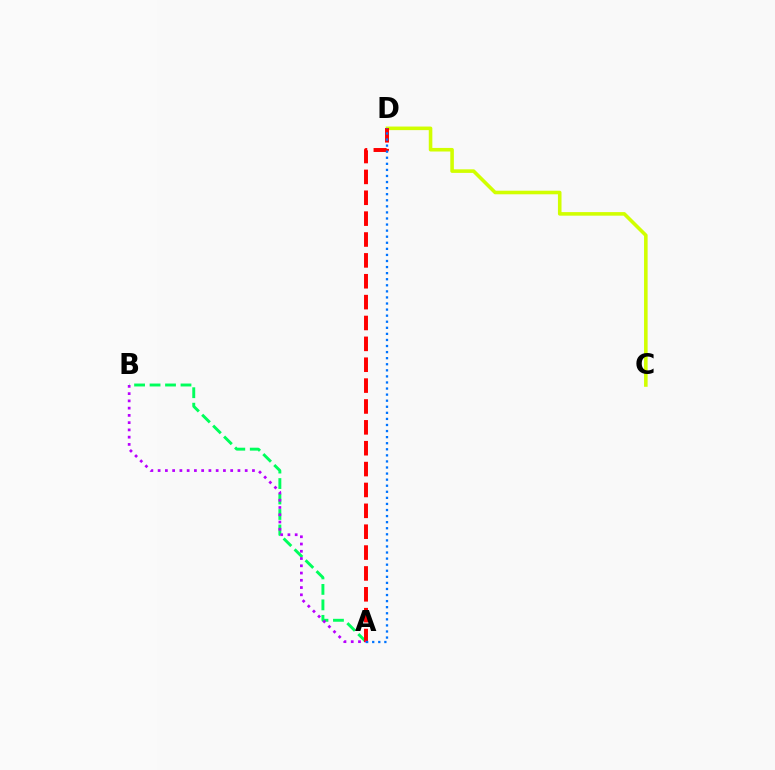{('C', 'D'): [{'color': '#d1ff00', 'line_style': 'solid', 'thickness': 2.58}], ('A', 'B'): [{'color': '#00ff5c', 'line_style': 'dashed', 'thickness': 2.1}, {'color': '#b900ff', 'line_style': 'dotted', 'thickness': 1.97}], ('A', 'D'): [{'color': '#ff0000', 'line_style': 'dashed', 'thickness': 2.84}, {'color': '#0074ff', 'line_style': 'dotted', 'thickness': 1.65}]}